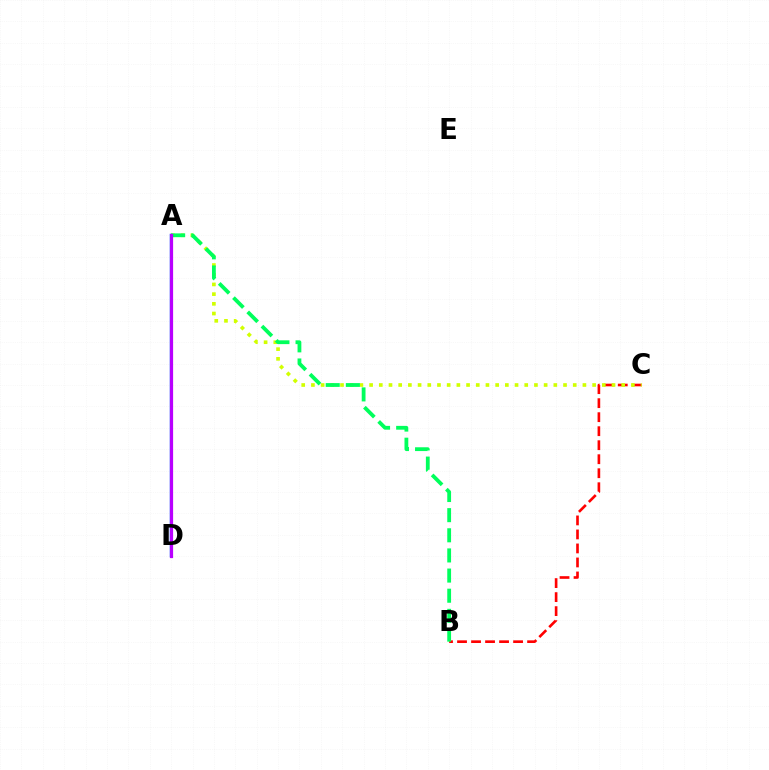{('B', 'C'): [{'color': '#ff0000', 'line_style': 'dashed', 'thickness': 1.9}], ('A', 'C'): [{'color': '#d1ff00', 'line_style': 'dotted', 'thickness': 2.63}], ('A', 'B'): [{'color': '#00ff5c', 'line_style': 'dashed', 'thickness': 2.74}], ('A', 'D'): [{'color': '#0074ff', 'line_style': 'solid', 'thickness': 1.76}, {'color': '#b900ff', 'line_style': 'solid', 'thickness': 2.31}]}